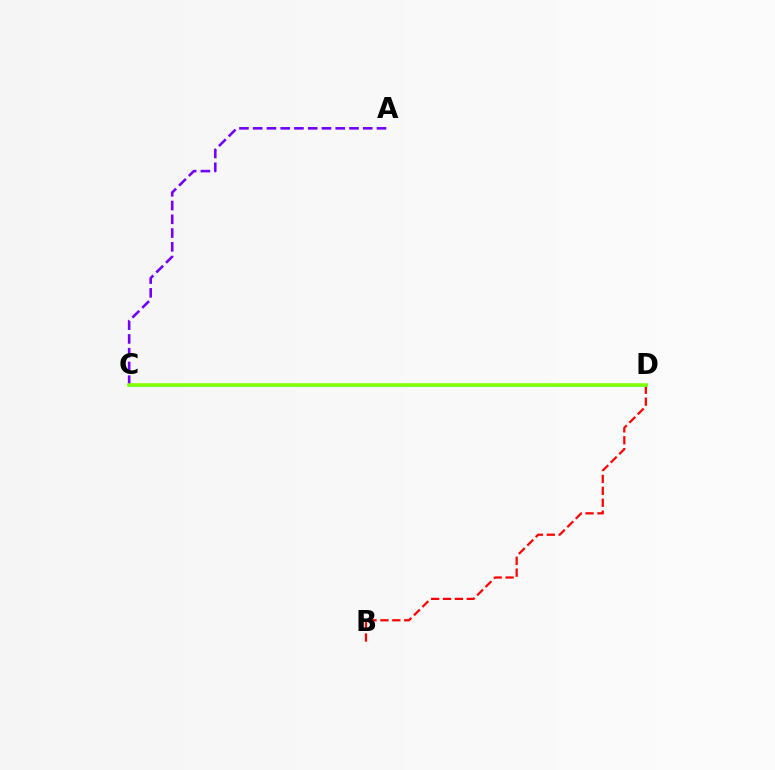{('B', 'D'): [{'color': '#ff0000', 'line_style': 'dashed', 'thickness': 1.62}], ('C', 'D'): [{'color': '#00fff6', 'line_style': 'solid', 'thickness': 1.88}, {'color': '#84ff00', 'line_style': 'solid', 'thickness': 2.58}], ('A', 'C'): [{'color': '#7200ff', 'line_style': 'dashed', 'thickness': 1.87}]}